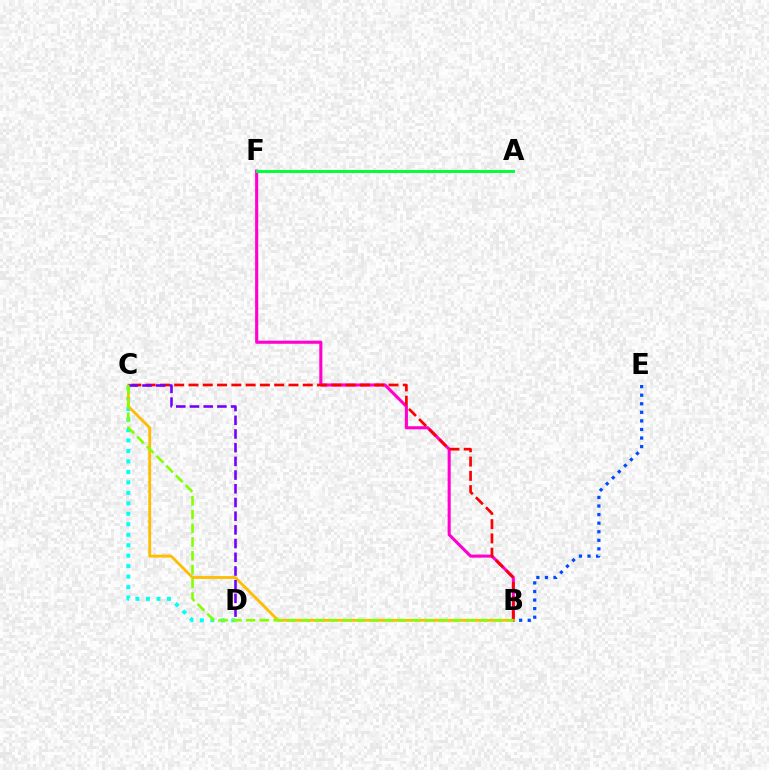{('B', 'F'): [{'color': '#ff00cf', 'line_style': 'solid', 'thickness': 2.22}], ('C', 'D'): [{'color': '#00fff6', 'line_style': 'dotted', 'thickness': 2.84}, {'color': '#7200ff', 'line_style': 'dashed', 'thickness': 1.86}], ('A', 'F'): [{'color': '#00ff39', 'line_style': 'solid', 'thickness': 2.12}], ('B', 'C'): [{'color': '#ff0000', 'line_style': 'dashed', 'thickness': 1.94}, {'color': '#ffbd00', 'line_style': 'solid', 'thickness': 2.04}, {'color': '#84ff00', 'line_style': 'dashed', 'thickness': 1.87}], ('B', 'E'): [{'color': '#004bff', 'line_style': 'dotted', 'thickness': 2.33}]}